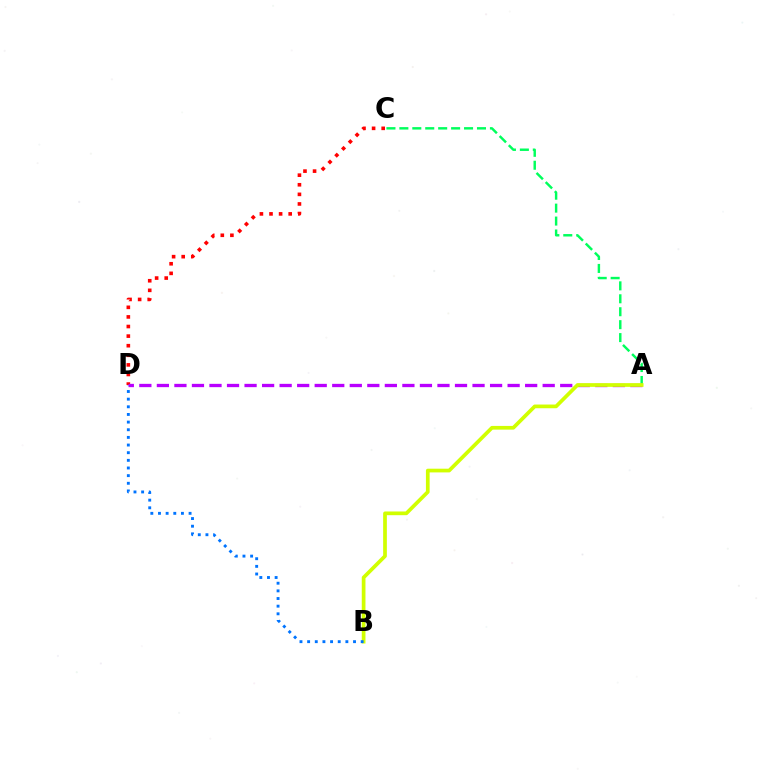{('A', 'C'): [{'color': '#00ff5c', 'line_style': 'dashed', 'thickness': 1.76}], ('C', 'D'): [{'color': '#ff0000', 'line_style': 'dotted', 'thickness': 2.61}], ('A', 'D'): [{'color': '#b900ff', 'line_style': 'dashed', 'thickness': 2.38}], ('A', 'B'): [{'color': '#d1ff00', 'line_style': 'solid', 'thickness': 2.67}], ('B', 'D'): [{'color': '#0074ff', 'line_style': 'dotted', 'thickness': 2.08}]}